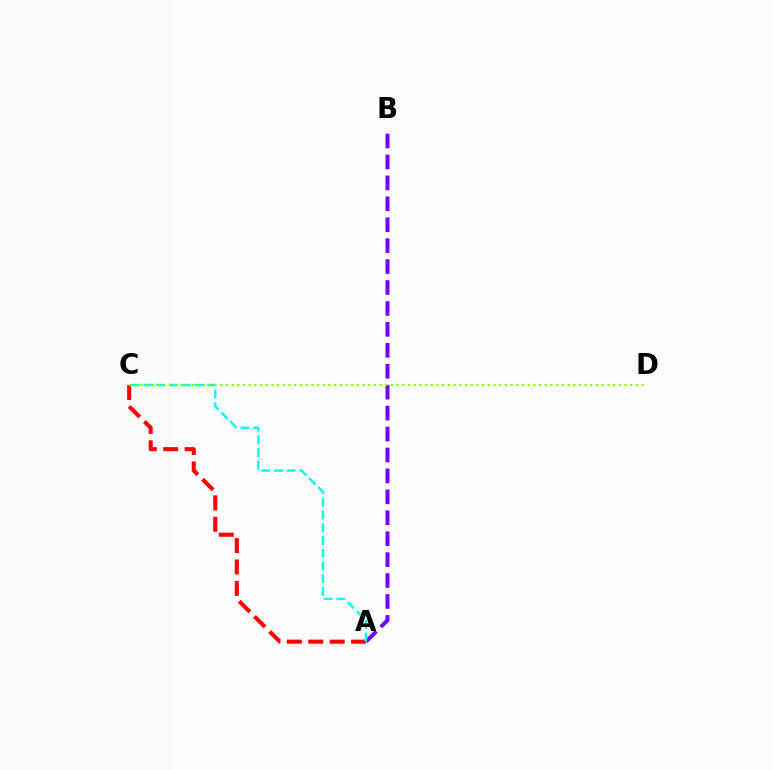{('A', 'B'): [{'color': '#7200ff', 'line_style': 'dashed', 'thickness': 2.84}], ('A', 'C'): [{'color': '#ff0000', 'line_style': 'dashed', 'thickness': 2.91}, {'color': '#00fff6', 'line_style': 'dashed', 'thickness': 1.73}], ('C', 'D'): [{'color': '#84ff00', 'line_style': 'dotted', 'thickness': 1.55}]}